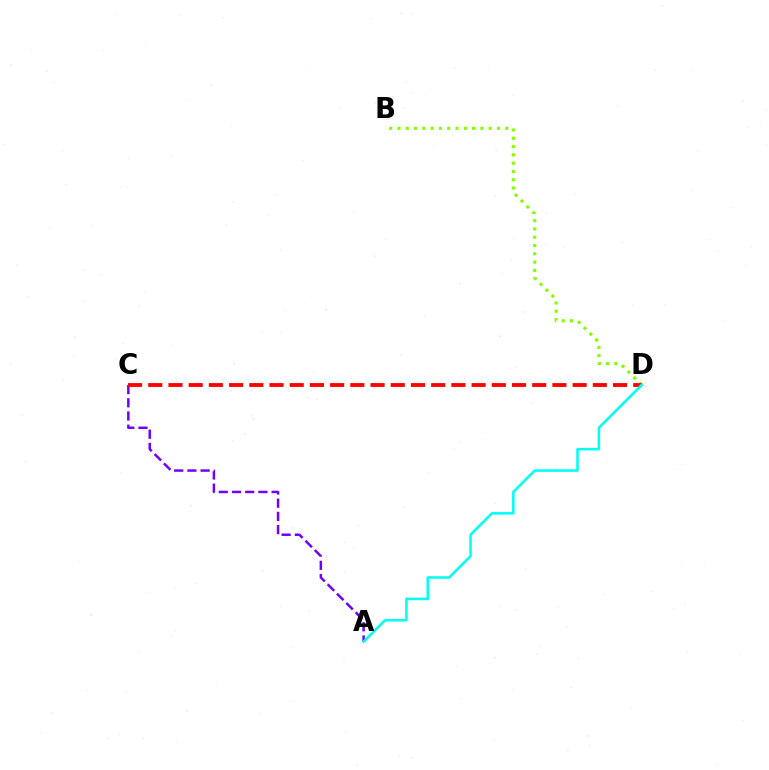{('A', 'C'): [{'color': '#7200ff', 'line_style': 'dashed', 'thickness': 1.79}], ('B', 'D'): [{'color': '#84ff00', 'line_style': 'dotted', 'thickness': 2.25}], ('C', 'D'): [{'color': '#ff0000', 'line_style': 'dashed', 'thickness': 2.75}], ('A', 'D'): [{'color': '#00fff6', 'line_style': 'solid', 'thickness': 1.83}]}